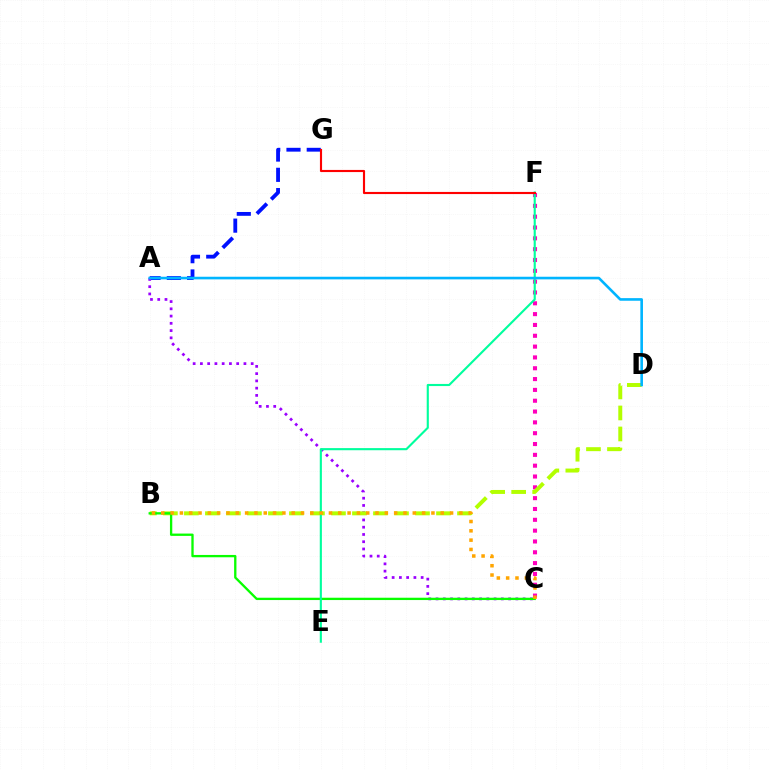{('A', 'G'): [{'color': '#0010ff', 'line_style': 'dashed', 'thickness': 2.75}], ('C', 'F'): [{'color': '#ff00bd', 'line_style': 'dotted', 'thickness': 2.94}], ('A', 'C'): [{'color': '#9b00ff', 'line_style': 'dotted', 'thickness': 1.97}], ('B', 'D'): [{'color': '#b3ff00', 'line_style': 'dashed', 'thickness': 2.85}], ('B', 'C'): [{'color': '#08ff00', 'line_style': 'solid', 'thickness': 1.67}, {'color': '#ffa500', 'line_style': 'dotted', 'thickness': 2.53}], ('E', 'F'): [{'color': '#00ff9d', 'line_style': 'solid', 'thickness': 1.53}], ('A', 'D'): [{'color': '#00b5ff', 'line_style': 'solid', 'thickness': 1.89}], ('F', 'G'): [{'color': '#ff0000', 'line_style': 'solid', 'thickness': 1.54}]}